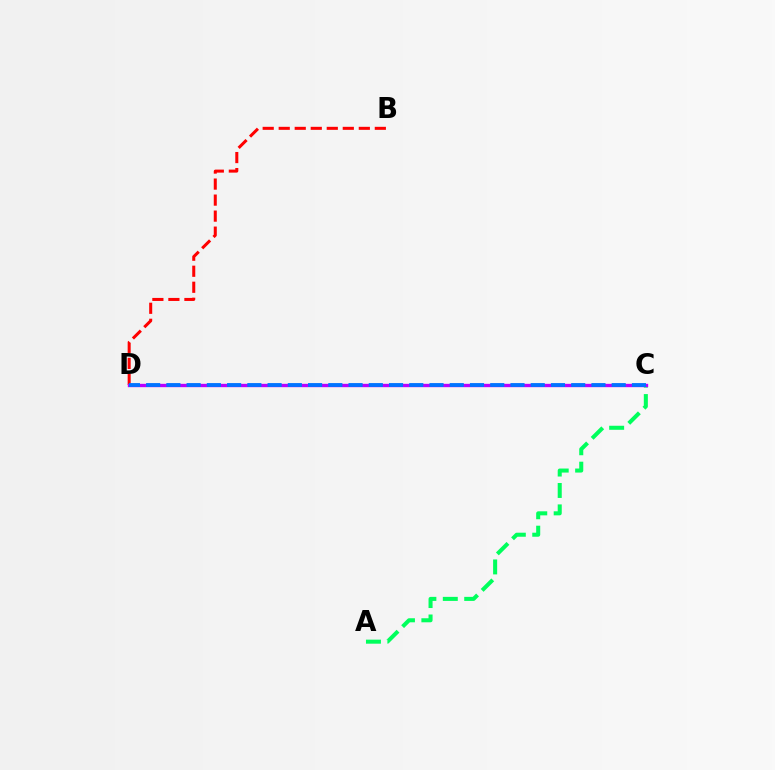{('C', 'D'): [{'color': '#d1ff00', 'line_style': 'dotted', 'thickness': 1.87}, {'color': '#b900ff', 'line_style': 'solid', 'thickness': 2.41}, {'color': '#0074ff', 'line_style': 'dashed', 'thickness': 2.75}], ('B', 'D'): [{'color': '#ff0000', 'line_style': 'dashed', 'thickness': 2.18}], ('A', 'C'): [{'color': '#00ff5c', 'line_style': 'dashed', 'thickness': 2.91}]}